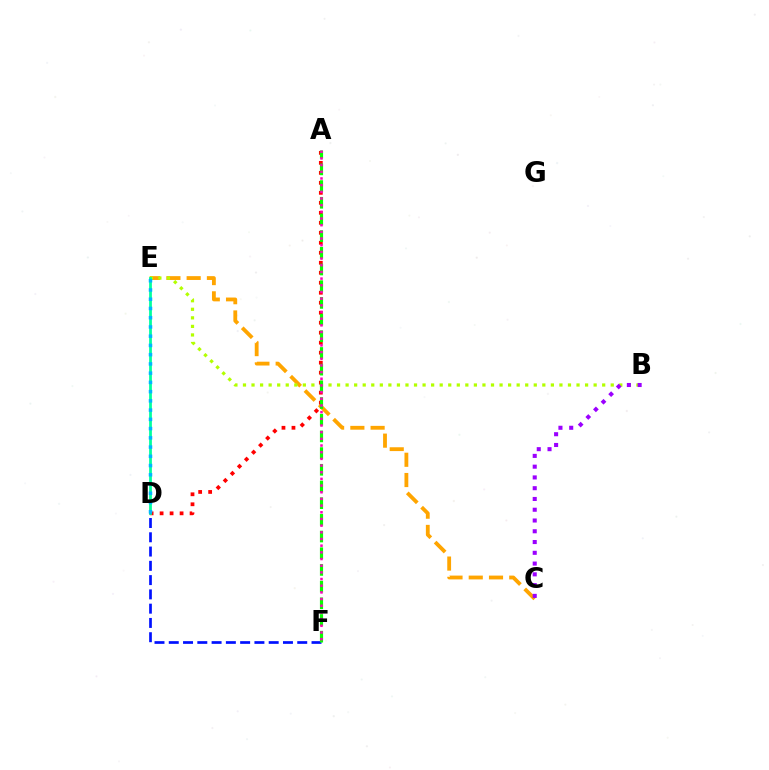{('C', 'E'): [{'color': '#ffa500', 'line_style': 'dashed', 'thickness': 2.75}], ('A', 'D'): [{'color': '#ff0000', 'line_style': 'dotted', 'thickness': 2.71}], ('B', 'E'): [{'color': '#b3ff00', 'line_style': 'dotted', 'thickness': 2.32}], ('D', 'E'): [{'color': '#00ff9d', 'line_style': 'solid', 'thickness': 1.99}, {'color': '#00b5ff', 'line_style': 'dotted', 'thickness': 2.51}], ('D', 'F'): [{'color': '#0010ff', 'line_style': 'dashed', 'thickness': 1.94}], ('B', 'C'): [{'color': '#9b00ff', 'line_style': 'dotted', 'thickness': 2.93}], ('A', 'F'): [{'color': '#08ff00', 'line_style': 'dashed', 'thickness': 2.27}, {'color': '#ff00bd', 'line_style': 'dotted', 'thickness': 1.81}]}